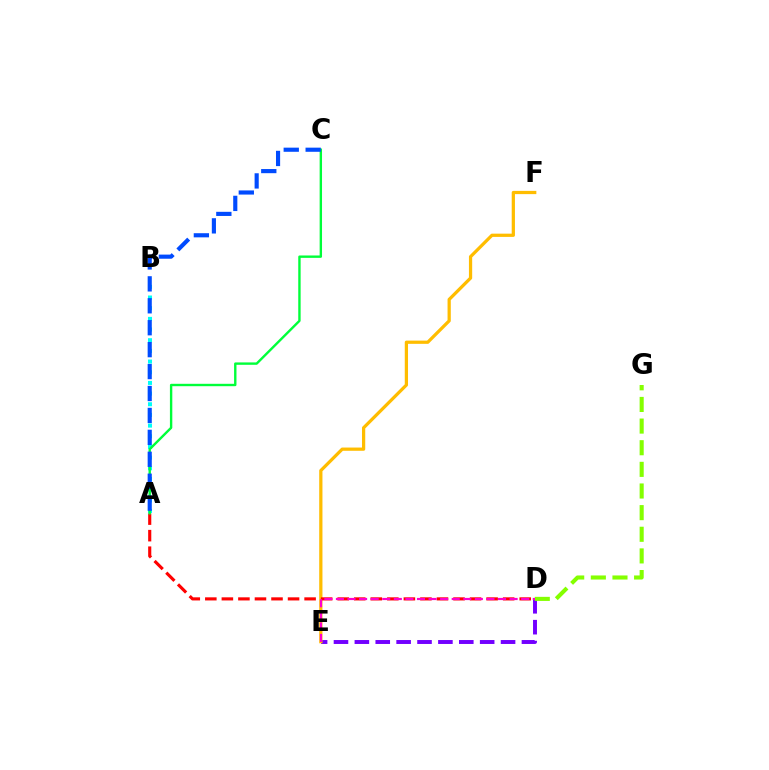{('A', 'B'): [{'color': '#00fff6', 'line_style': 'dotted', 'thickness': 2.9}], ('D', 'E'): [{'color': '#7200ff', 'line_style': 'dashed', 'thickness': 2.84}, {'color': '#ff00cf', 'line_style': 'dashed', 'thickness': 1.57}], ('D', 'G'): [{'color': '#84ff00', 'line_style': 'dashed', 'thickness': 2.94}], ('E', 'F'): [{'color': '#ffbd00', 'line_style': 'solid', 'thickness': 2.33}], ('A', 'D'): [{'color': '#ff0000', 'line_style': 'dashed', 'thickness': 2.25}], ('A', 'C'): [{'color': '#00ff39', 'line_style': 'solid', 'thickness': 1.72}, {'color': '#004bff', 'line_style': 'dashed', 'thickness': 2.98}]}